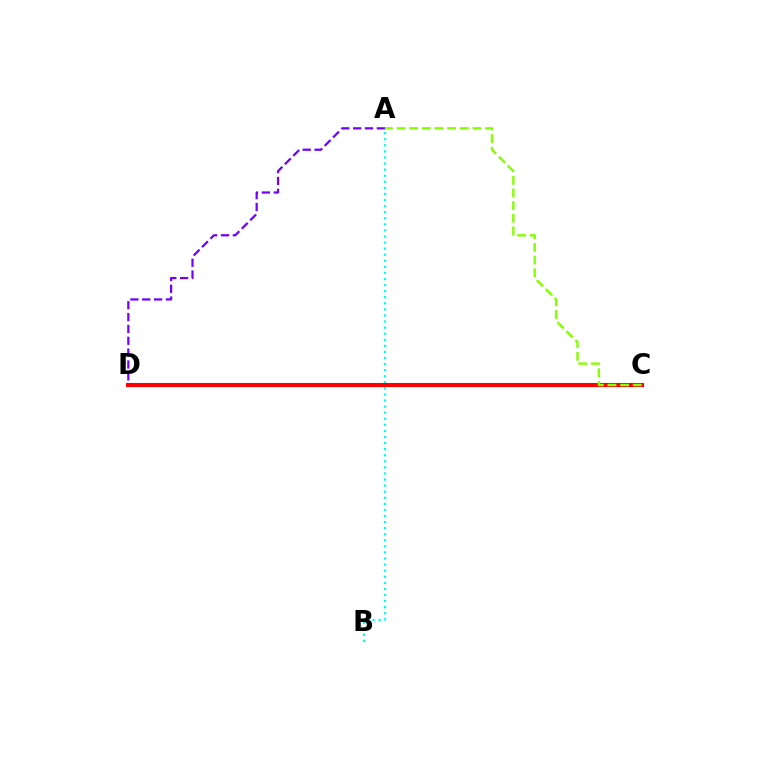{('A', 'D'): [{'color': '#7200ff', 'line_style': 'dashed', 'thickness': 1.61}], ('A', 'B'): [{'color': '#00fff6', 'line_style': 'dotted', 'thickness': 1.65}], ('C', 'D'): [{'color': '#ff0000', 'line_style': 'solid', 'thickness': 2.93}], ('A', 'C'): [{'color': '#84ff00', 'line_style': 'dashed', 'thickness': 1.72}]}